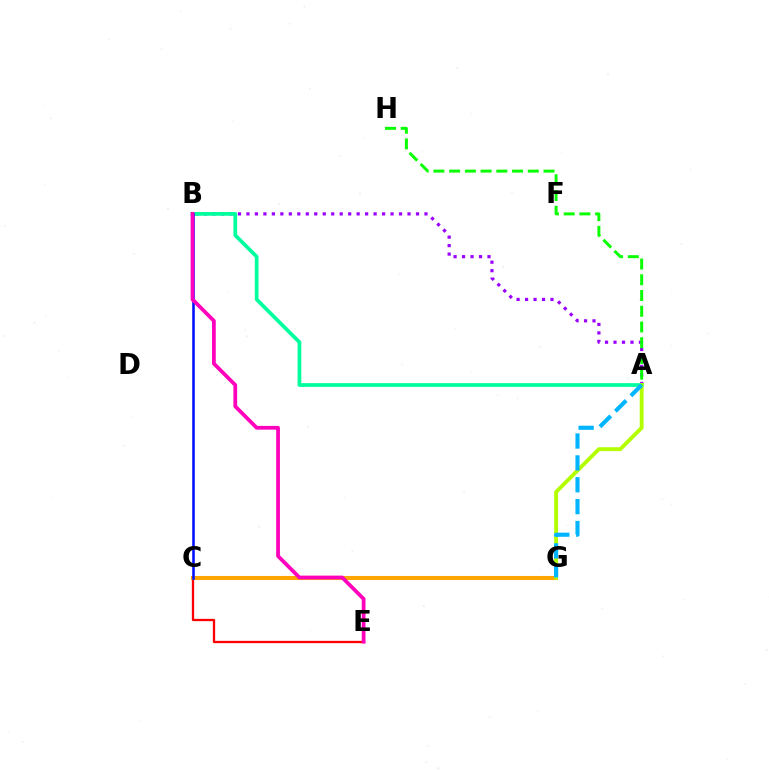{('A', 'B'): [{'color': '#9b00ff', 'line_style': 'dotted', 'thickness': 2.3}, {'color': '#00ff9d', 'line_style': 'solid', 'thickness': 2.68}], ('C', 'E'): [{'color': '#ff0000', 'line_style': 'solid', 'thickness': 1.65}], ('C', 'G'): [{'color': '#ffa500', 'line_style': 'solid', 'thickness': 2.93}], ('B', 'C'): [{'color': '#0010ff', 'line_style': 'solid', 'thickness': 1.86}], ('A', 'G'): [{'color': '#b3ff00', 'line_style': 'solid', 'thickness': 2.78}, {'color': '#00b5ff', 'line_style': 'dashed', 'thickness': 2.97}], ('A', 'H'): [{'color': '#08ff00', 'line_style': 'dashed', 'thickness': 2.14}], ('B', 'E'): [{'color': '#ff00bd', 'line_style': 'solid', 'thickness': 2.7}]}